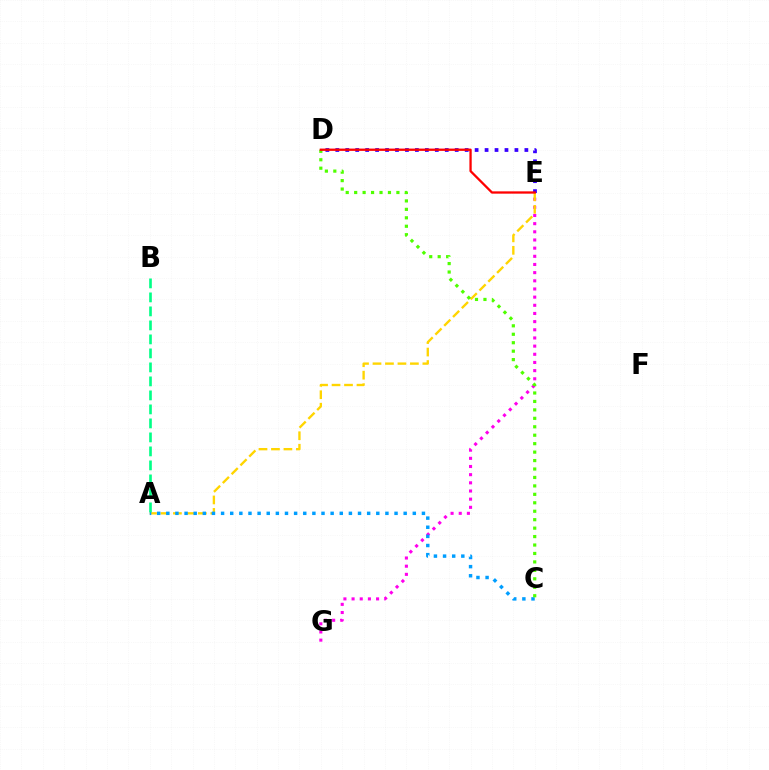{('E', 'G'): [{'color': '#ff00ed', 'line_style': 'dotted', 'thickness': 2.22}], ('A', 'E'): [{'color': '#ffd500', 'line_style': 'dashed', 'thickness': 1.69}], ('A', 'C'): [{'color': '#009eff', 'line_style': 'dotted', 'thickness': 2.48}], ('C', 'D'): [{'color': '#4fff00', 'line_style': 'dotted', 'thickness': 2.29}], ('D', 'E'): [{'color': '#3700ff', 'line_style': 'dotted', 'thickness': 2.7}, {'color': '#ff0000', 'line_style': 'solid', 'thickness': 1.65}], ('A', 'B'): [{'color': '#00ff86', 'line_style': 'dashed', 'thickness': 1.9}]}